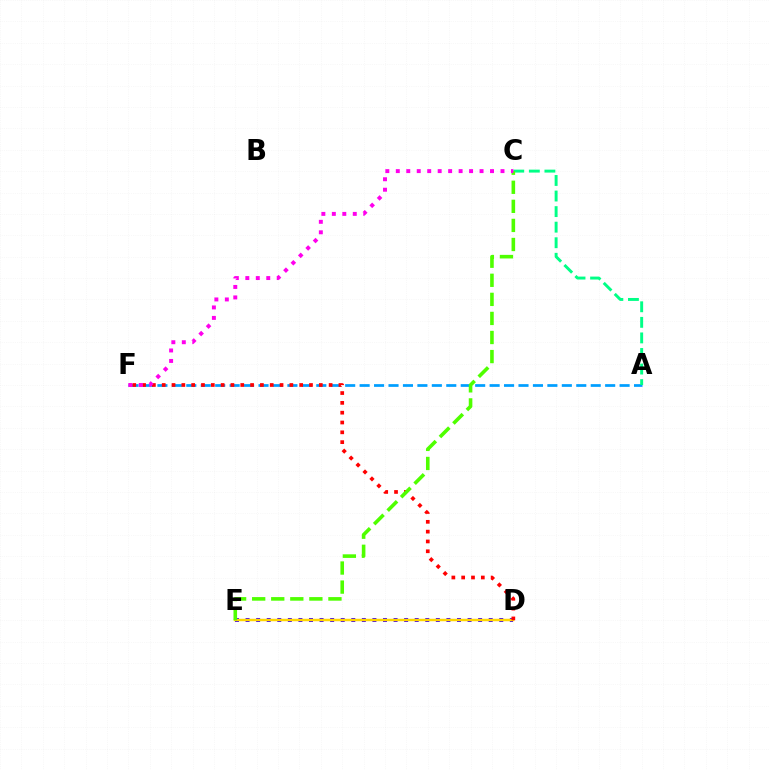{('A', 'F'): [{'color': '#009eff', 'line_style': 'dashed', 'thickness': 1.96}], ('A', 'C'): [{'color': '#00ff86', 'line_style': 'dashed', 'thickness': 2.11}], ('D', 'E'): [{'color': '#3700ff', 'line_style': 'dotted', 'thickness': 2.87}, {'color': '#ffd500', 'line_style': 'solid', 'thickness': 1.77}], ('D', 'F'): [{'color': '#ff0000', 'line_style': 'dotted', 'thickness': 2.67}], ('C', 'E'): [{'color': '#4fff00', 'line_style': 'dashed', 'thickness': 2.59}], ('C', 'F'): [{'color': '#ff00ed', 'line_style': 'dotted', 'thickness': 2.84}]}